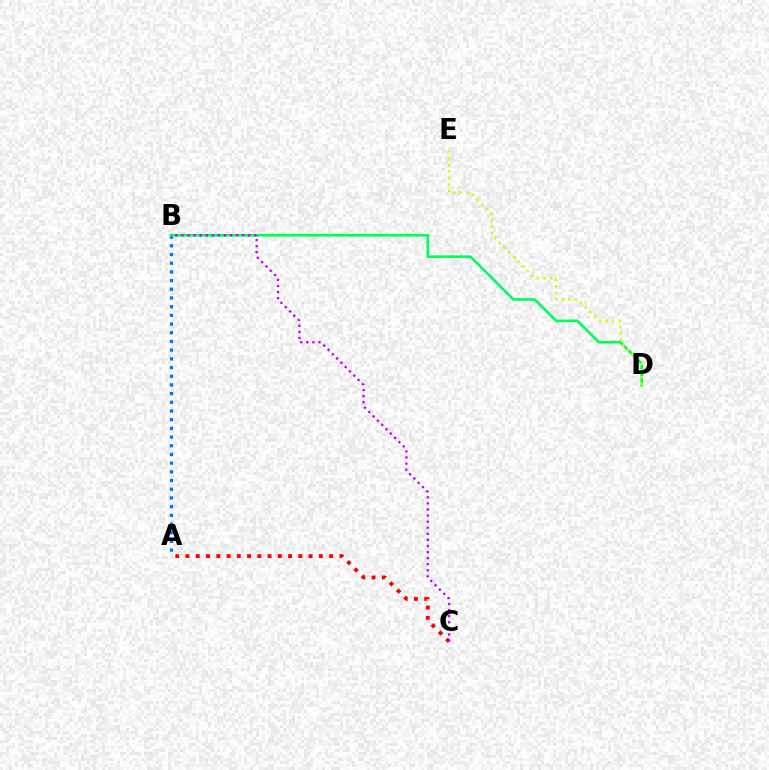{('A', 'B'): [{'color': '#0074ff', 'line_style': 'dotted', 'thickness': 2.36}], ('B', 'D'): [{'color': '#00ff5c', 'line_style': 'solid', 'thickness': 1.91}], ('A', 'C'): [{'color': '#ff0000', 'line_style': 'dotted', 'thickness': 2.79}], ('B', 'C'): [{'color': '#b900ff', 'line_style': 'dotted', 'thickness': 1.65}], ('D', 'E'): [{'color': '#d1ff00', 'line_style': 'dotted', 'thickness': 1.79}]}